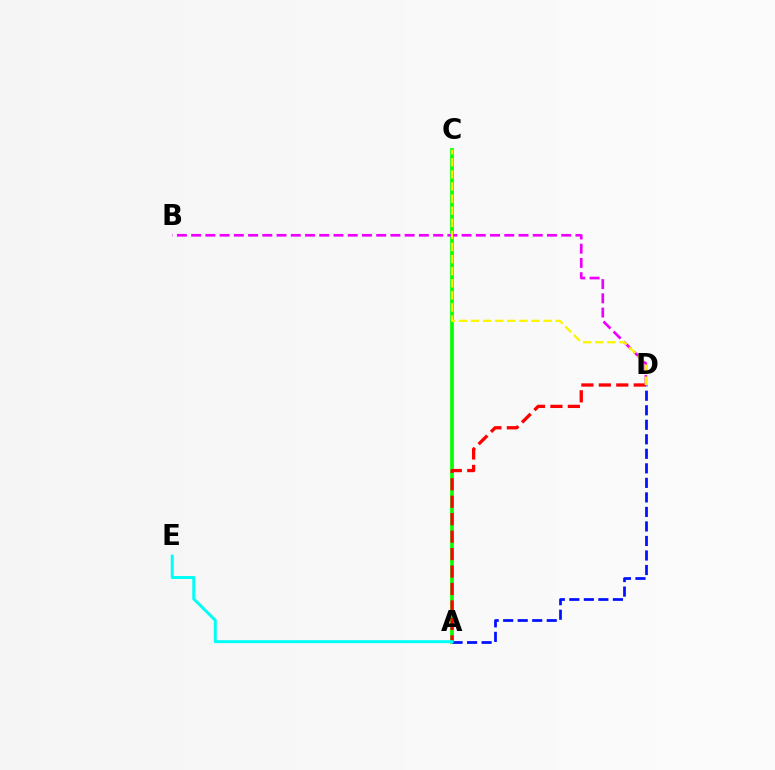{('A', 'C'): [{'color': '#08ff00', 'line_style': 'solid', 'thickness': 2.67}], ('A', 'D'): [{'color': '#0010ff', 'line_style': 'dashed', 'thickness': 1.97}, {'color': '#ff0000', 'line_style': 'dashed', 'thickness': 2.37}], ('A', 'E'): [{'color': '#00fff6', 'line_style': 'solid', 'thickness': 2.14}], ('B', 'D'): [{'color': '#ee00ff', 'line_style': 'dashed', 'thickness': 1.93}], ('C', 'D'): [{'color': '#fcf500', 'line_style': 'dashed', 'thickness': 1.64}]}